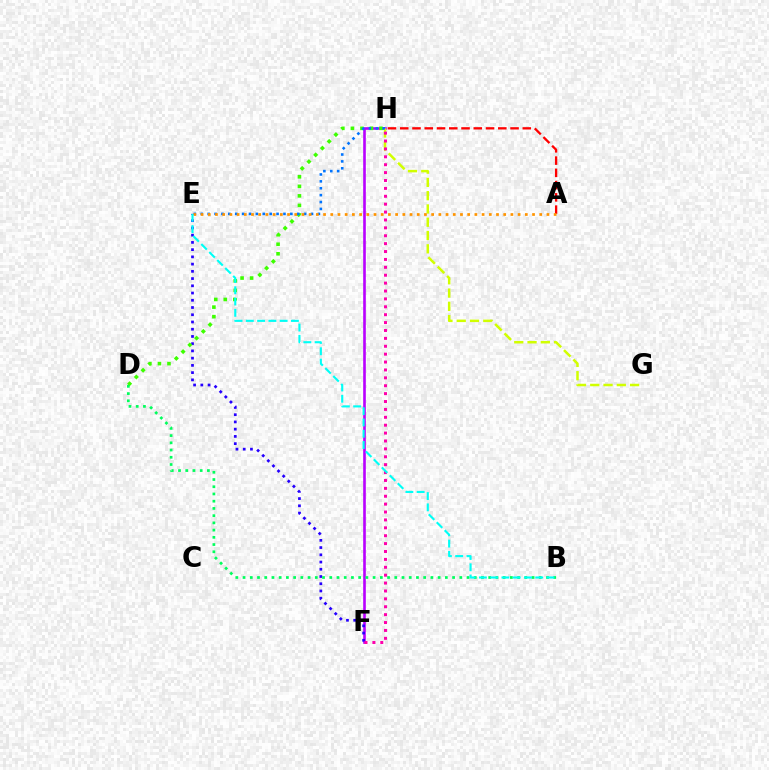{('A', 'H'): [{'color': '#ff0000', 'line_style': 'dashed', 'thickness': 1.66}], ('F', 'H'): [{'color': '#b900ff', 'line_style': 'solid', 'thickness': 1.89}, {'color': '#ff00ac', 'line_style': 'dotted', 'thickness': 2.14}], ('G', 'H'): [{'color': '#d1ff00', 'line_style': 'dashed', 'thickness': 1.8}], ('E', 'F'): [{'color': '#2500ff', 'line_style': 'dotted', 'thickness': 1.97}], ('D', 'H'): [{'color': '#3dff00', 'line_style': 'dotted', 'thickness': 2.59}], ('B', 'D'): [{'color': '#00ff5c', 'line_style': 'dotted', 'thickness': 1.96}], ('E', 'H'): [{'color': '#0074ff', 'line_style': 'dotted', 'thickness': 1.87}], ('A', 'E'): [{'color': '#ff9400', 'line_style': 'dotted', 'thickness': 1.96}], ('B', 'E'): [{'color': '#00fff6', 'line_style': 'dashed', 'thickness': 1.53}]}